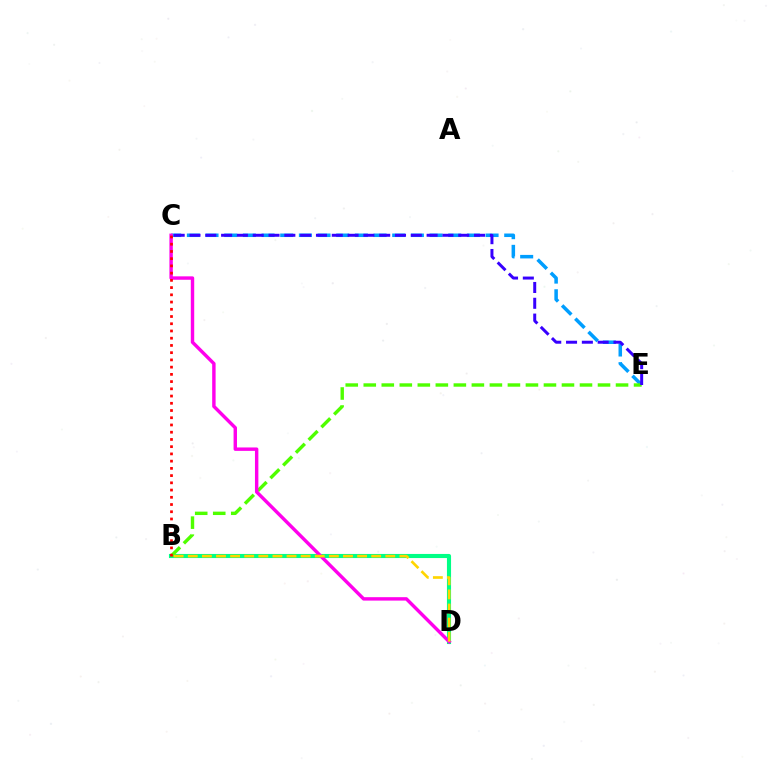{('C', 'E'): [{'color': '#009eff', 'line_style': 'dashed', 'thickness': 2.54}, {'color': '#3700ff', 'line_style': 'dashed', 'thickness': 2.15}], ('B', 'D'): [{'color': '#00ff86', 'line_style': 'solid', 'thickness': 2.96}, {'color': '#ffd500', 'line_style': 'dashed', 'thickness': 1.92}], ('B', 'E'): [{'color': '#4fff00', 'line_style': 'dashed', 'thickness': 2.45}], ('C', 'D'): [{'color': '#ff00ed', 'line_style': 'solid', 'thickness': 2.46}], ('B', 'C'): [{'color': '#ff0000', 'line_style': 'dotted', 'thickness': 1.96}]}